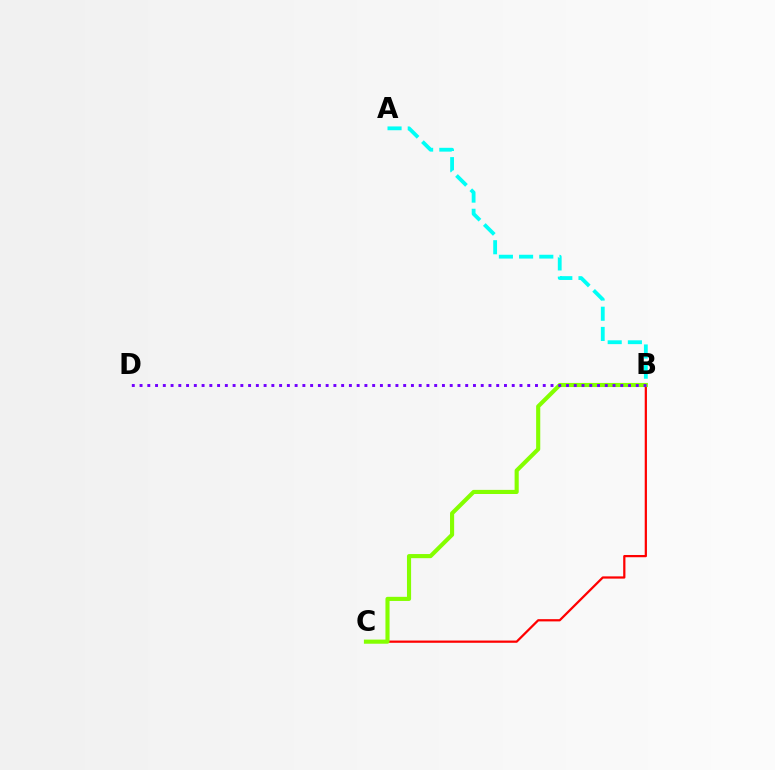{('A', 'B'): [{'color': '#00fff6', 'line_style': 'dashed', 'thickness': 2.74}], ('B', 'C'): [{'color': '#ff0000', 'line_style': 'solid', 'thickness': 1.61}, {'color': '#84ff00', 'line_style': 'solid', 'thickness': 2.97}], ('B', 'D'): [{'color': '#7200ff', 'line_style': 'dotted', 'thickness': 2.11}]}